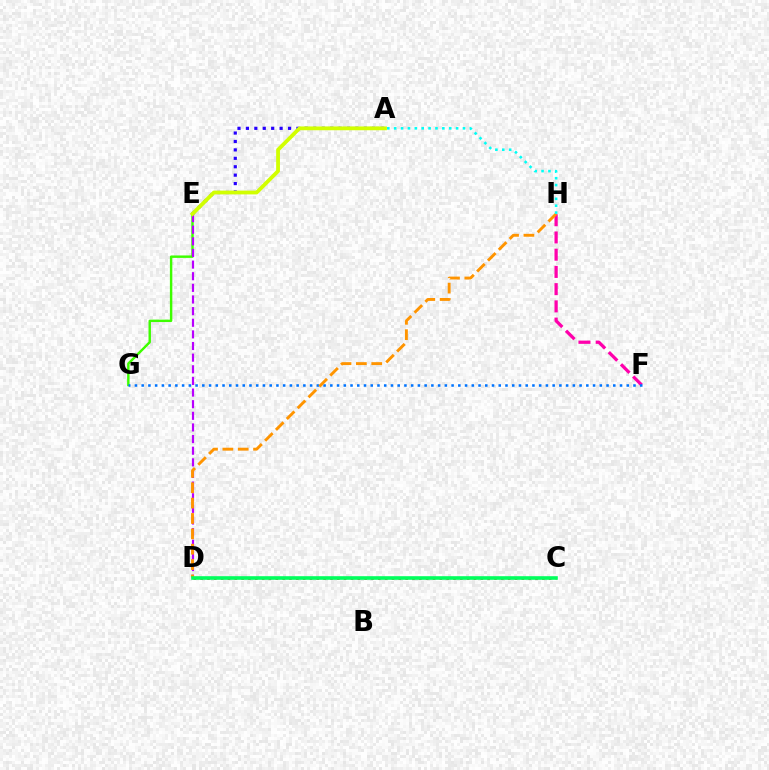{('E', 'G'): [{'color': '#3dff00', 'line_style': 'solid', 'thickness': 1.75}], ('F', 'H'): [{'color': '#ff00ac', 'line_style': 'dashed', 'thickness': 2.34}], ('D', 'E'): [{'color': '#b900ff', 'line_style': 'dashed', 'thickness': 1.58}], ('F', 'G'): [{'color': '#0074ff', 'line_style': 'dotted', 'thickness': 1.83}], ('C', 'D'): [{'color': '#ff0000', 'line_style': 'dotted', 'thickness': 1.86}, {'color': '#00ff5c', 'line_style': 'solid', 'thickness': 2.6}], ('A', 'E'): [{'color': '#2500ff', 'line_style': 'dotted', 'thickness': 2.29}, {'color': '#d1ff00', 'line_style': 'solid', 'thickness': 2.74}], ('D', 'H'): [{'color': '#ff9400', 'line_style': 'dashed', 'thickness': 2.09}], ('A', 'H'): [{'color': '#00fff6', 'line_style': 'dotted', 'thickness': 1.87}]}